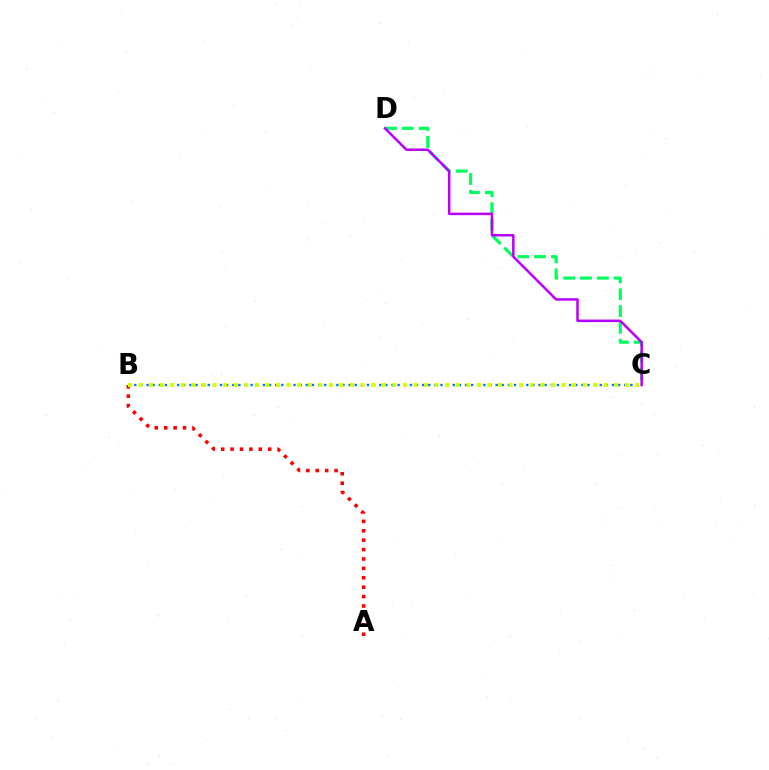{('B', 'C'): [{'color': '#0074ff', 'line_style': 'dotted', 'thickness': 1.66}, {'color': '#d1ff00', 'line_style': 'dotted', 'thickness': 2.87}], ('C', 'D'): [{'color': '#00ff5c', 'line_style': 'dashed', 'thickness': 2.29}, {'color': '#b900ff', 'line_style': 'solid', 'thickness': 1.81}], ('A', 'B'): [{'color': '#ff0000', 'line_style': 'dotted', 'thickness': 2.56}]}